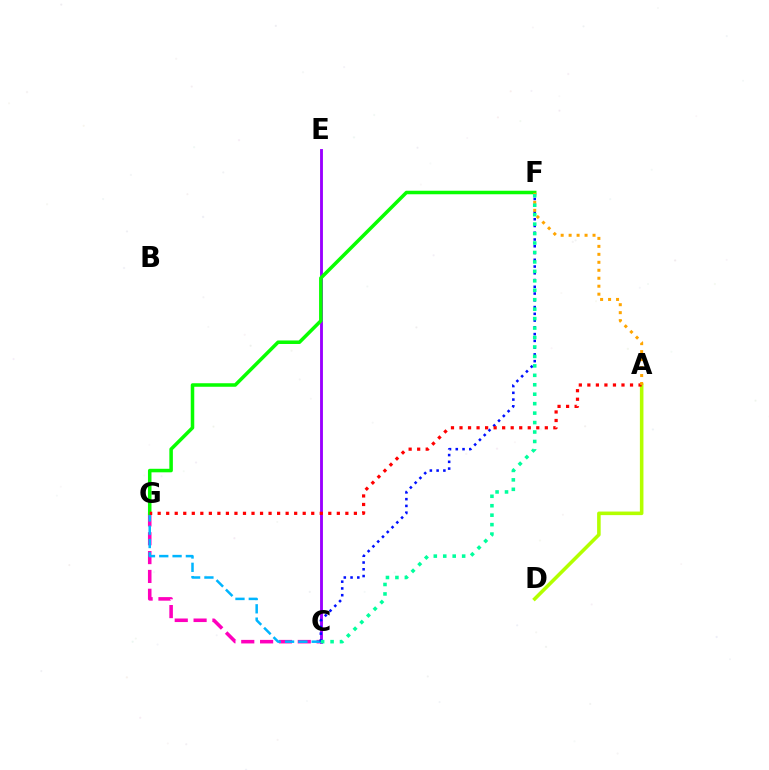{('C', 'E'): [{'color': '#9b00ff', 'line_style': 'solid', 'thickness': 2.06}], ('C', 'G'): [{'color': '#ff00bd', 'line_style': 'dashed', 'thickness': 2.56}, {'color': '#00b5ff', 'line_style': 'dashed', 'thickness': 1.81}], ('C', 'F'): [{'color': '#0010ff', 'line_style': 'dotted', 'thickness': 1.84}, {'color': '#00ff9d', 'line_style': 'dotted', 'thickness': 2.57}], ('A', 'D'): [{'color': '#b3ff00', 'line_style': 'solid', 'thickness': 2.57}], ('F', 'G'): [{'color': '#08ff00', 'line_style': 'solid', 'thickness': 2.54}], ('A', 'G'): [{'color': '#ff0000', 'line_style': 'dotted', 'thickness': 2.32}], ('A', 'F'): [{'color': '#ffa500', 'line_style': 'dotted', 'thickness': 2.17}]}